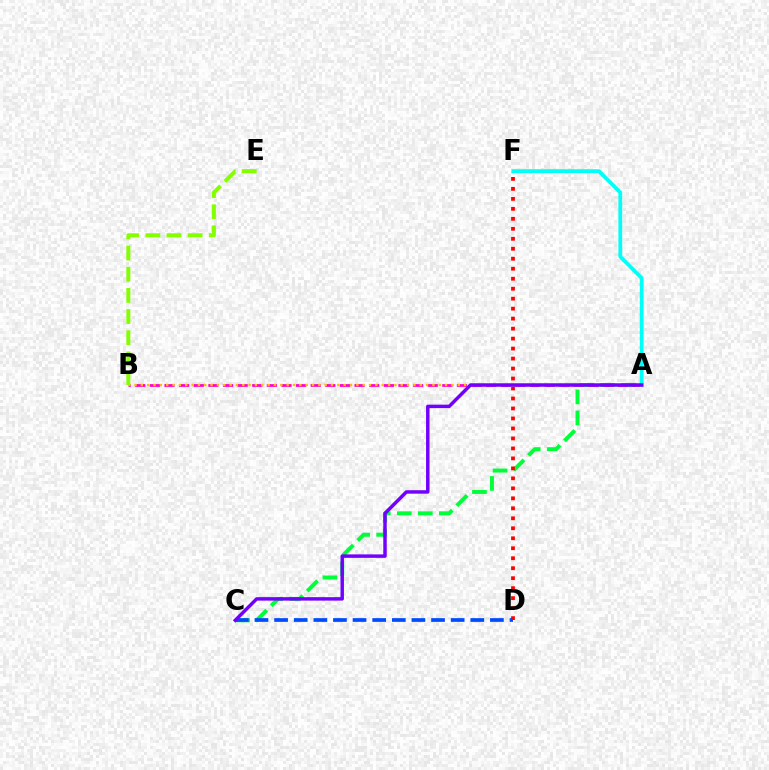{('A', 'C'): [{'color': '#00ff39', 'line_style': 'dashed', 'thickness': 2.85}, {'color': '#7200ff', 'line_style': 'solid', 'thickness': 2.49}], ('A', 'B'): [{'color': '#ff00cf', 'line_style': 'dashed', 'thickness': 1.99}, {'color': '#ffbd00', 'line_style': 'dotted', 'thickness': 1.72}], ('C', 'D'): [{'color': '#004bff', 'line_style': 'dashed', 'thickness': 2.67}], ('D', 'F'): [{'color': '#ff0000', 'line_style': 'dotted', 'thickness': 2.71}], ('A', 'F'): [{'color': '#00fff6', 'line_style': 'solid', 'thickness': 2.71}], ('B', 'E'): [{'color': '#84ff00', 'line_style': 'dashed', 'thickness': 2.87}]}